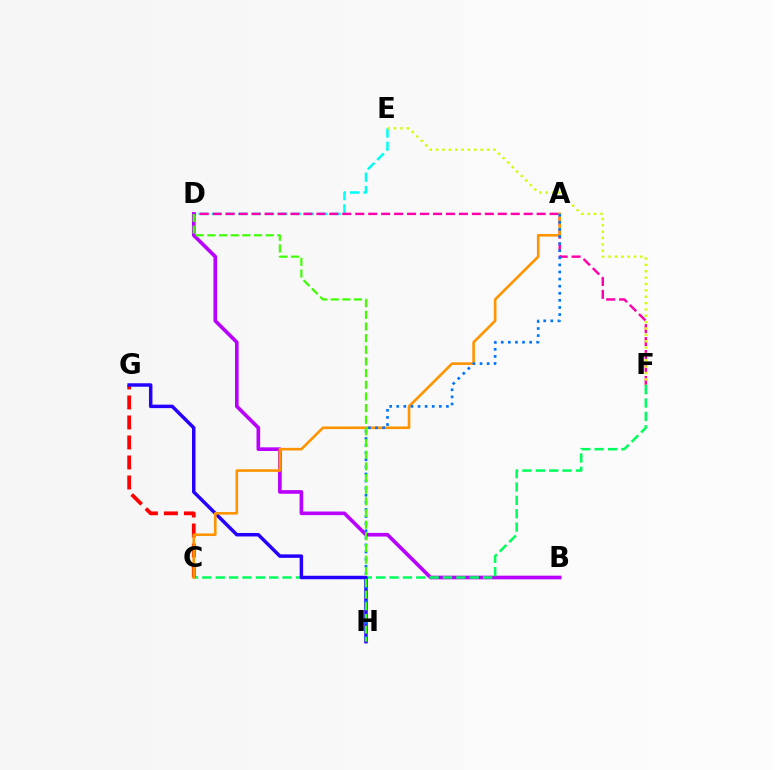{('D', 'E'): [{'color': '#00fff6', 'line_style': 'dashed', 'thickness': 1.81}], ('D', 'F'): [{'color': '#ff00ac', 'line_style': 'dashed', 'thickness': 1.76}], ('B', 'D'): [{'color': '#b900ff', 'line_style': 'solid', 'thickness': 2.62}], ('C', 'F'): [{'color': '#00ff5c', 'line_style': 'dashed', 'thickness': 1.82}], ('C', 'G'): [{'color': '#ff0000', 'line_style': 'dashed', 'thickness': 2.72}], ('G', 'H'): [{'color': '#2500ff', 'line_style': 'solid', 'thickness': 2.5}], ('A', 'C'): [{'color': '#ff9400', 'line_style': 'solid', 'thickness': 1.89}], ('E', 'F'): [{'color': '#d1ff00', 'line_style': 'dotted', 'thickness': 1.73}], ('A', 'H'): [{'color': '#0074ff', 'line_style': 'dotted', 'thickness': 1.93}], ('D', 'H'): [{'color': '#3dff00', 'line_style': 'dashed', 'thickness': 1.58}]}